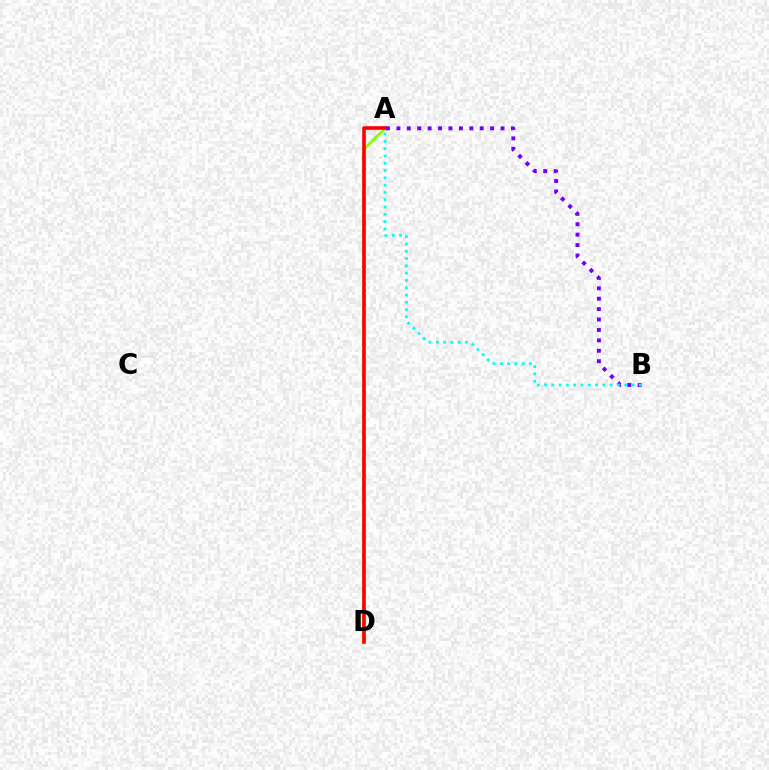{('A', 'D'): [{'color': '#84ff00', 'line_style': 'solid', 'thickness': 2.03}, {'color': '#ff0000', 'line_style': 'solid', 'thickness': 2.61}], ('A', 'B'): [{'color': '#7200ff', 'line_style': 'dotted', 'thickness': 2.83}, {'color': '#00fff6', 'line_style': 'dotted', 'thickness': 1.98}]}